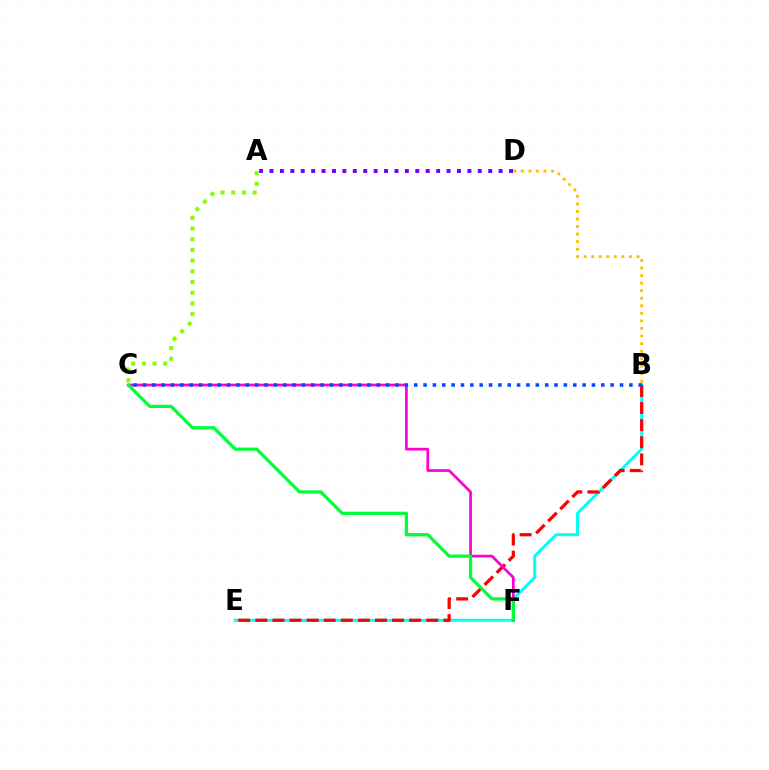{('B', 'E'): [{'color': '#00fff6', 'line_style': 'solid', 'thickness': 2.12}, {'color': '#ff0000', 'line_style': 'dashed', 'thickness': 2.32}], ('B', 'D'): [{'color': '#ffbd00', 'line_style': 'dotted', 'thickness': 2.05}], ('A', 'D'): [{'color': '#7200ff', 'line_style': 'dotted', 'thickness': 2.83}], ('A', 'C'): [{'color': '#84ff00', 'line_style': 'dotted', 'thickness': 2.91}], ('C', 'F'): [{'color': '#ff00cf', 'line_style': 'solid', 'thickness': 1.95}, {'color': '#00ff39', 'line_style': 'solid', 'thickness': 2.33}], ('B', 'C'): [{'color': '#004bff', 'line_style': 'dotted', 'thickness': 2.54}]}